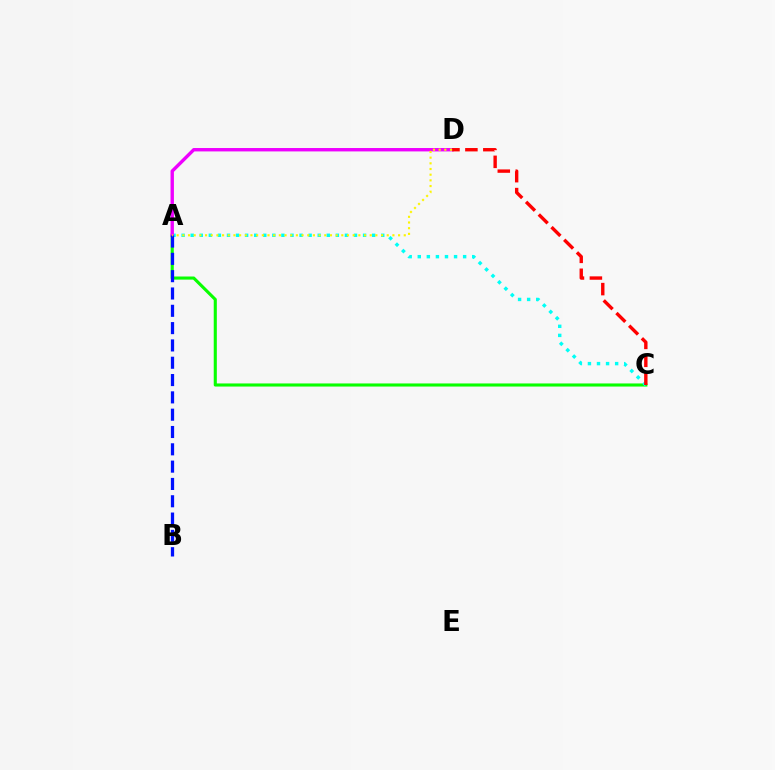{('A', 'C'): [{'color': '#08ff00', 'line_style': 'solid', 'thickness': 2.23}, {'color': '#00fff6', 'line_style': 'dotted', 'thickness': 2.47}], ('A', 'D'): [{'color': '#ee00ff', 'line_style': 'solid', 'thickness': 2.44}, {'color': '#fcf500', 'line_style': 'dotted', 'thickness': 1.54}], ('A', 'B'): [{'color': '#0010ff', 'line_style': 'dashed', 'thickness': 2.35}], ('C', 'D'): [{'color': '#ff0000', 'line_style': 'dashed', 'thickness': 2.44}]}